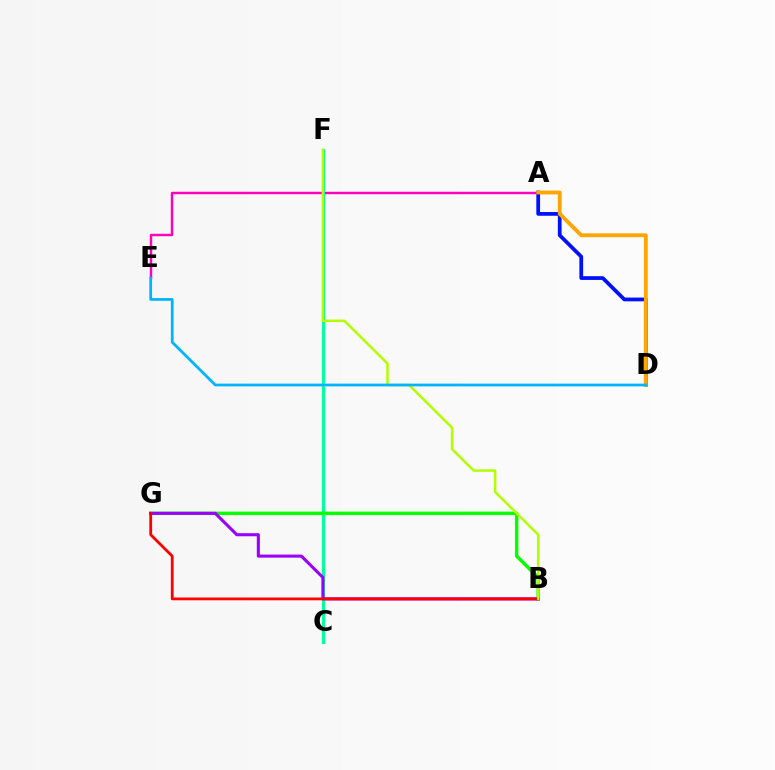{('A', 'E'): [{'color': '#ff00bd', 'line_style': 'solid', 'thickness': 1.76}], ('C', 'F'): [{'color': '#00ff9d', 'line_style': 'solid', 'thickness': 2.23}], ('A', 'D'): [{'color': '#0010ff', 'line_style': 'solid', 'thickness': 2.7}, {'color': '#ffa500', 'line_style': 'solid', 'thickness': 2.77}], ('B', 'G'): [{'color': '#08ff00', 'line_style': 'solid', 'thickness': 2.48}, {'color': '#9b00ff', 'line_style': 'solid', 'thickness': 2.22}, {'color': '#ff0000', 'line_style': 'solid', 'thickness': 2.01}], ('B', 'F'): [{'color': '#b3ff00', 'line_style': 'solid', 'thickness': 1.81}], ('D', 'E'): [{'color': '#00b5ff', 'line_style': 'solid', 'thickness': 1.98}]}